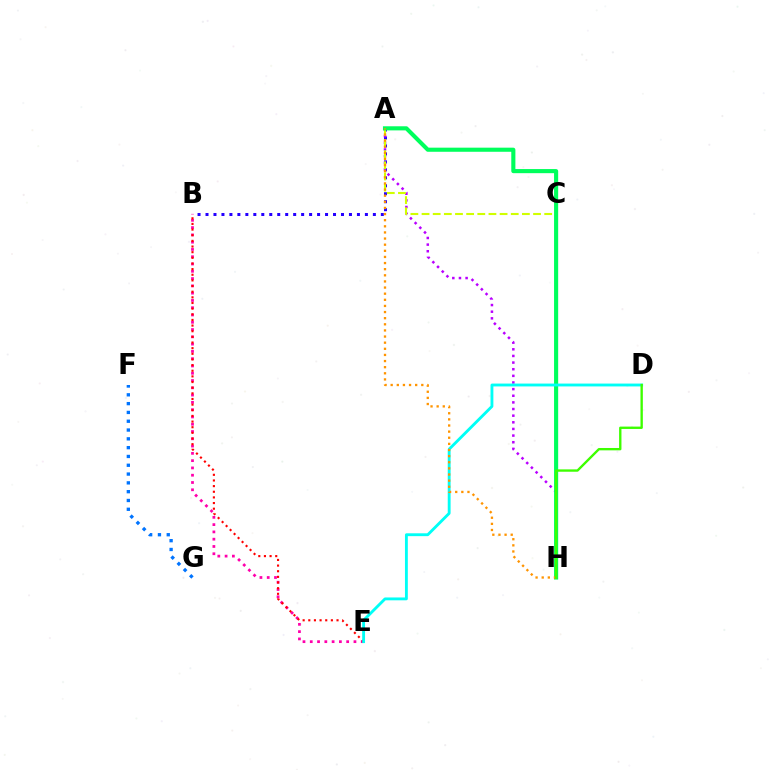{('B', 'E'): [{'color': '#ff00ac', 'line_style': 'dotted', 'thickness': 1.98}, {'color': '#ff0000', 'line_style': 'dotted', 'thickness': 1.53}], ('A', 'B'): [{'color': '#2500ff', 'line_style': 'dotted', 'thickness': 2.17}], ('A', 'H'): [{'color': '#b900ff', 'line_style': 'dotted', 'thickness': 1.8}, {'color': '#00ff5c', 'line_style': 'solid', 'thickness': 2.96}, {'color': '#ff9400', 'line_style': 'dotted', 'thickness': 1.66}], ('A', 'C'): [{'color': '#d1ff00', 'line_style': 'dashed', 'thickness': 1.51}], ('D', 'E'): [{'color': '#00fff6', 'line_style': 'solid', 'thickness': 2.06}], ('D', 'H'): [{'color': '#3dff00', 'line_style': 'solid', 'thickness': 1.7}], ('F', 'G'): [{'color': '#0074ff', 'line_style': 'dotted', 'thickness': 2.39}]}